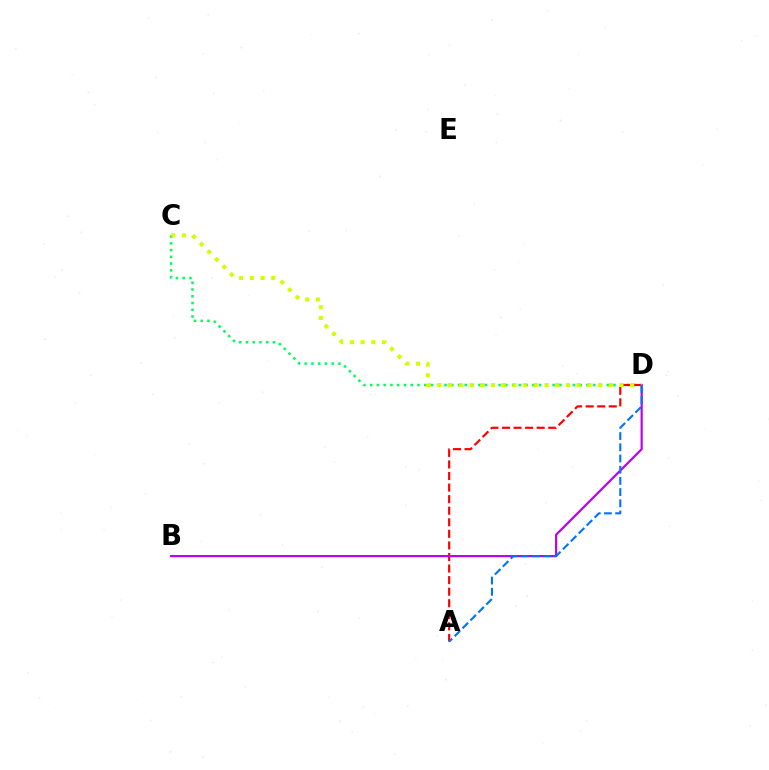{('C', 'D'): [{'color': '#00ff5c', 'line_style': 'dotted', 'thickness': 1.84}, {'color': '#d1ff00', 'line_style': 'dotted', 'thickness': 2.91}], ('A', 'D'): [{'color': '#ff0000', 'line_style': 'dashed', 'thickness': 1.57}, {'color': '#0074ff', 'line_style': 'dashed', 'thickness': 1.52}], ('B', 'D'): [{'color': '#b900ff', 'line_style': 'solid', 'thickness': 1.58}]}